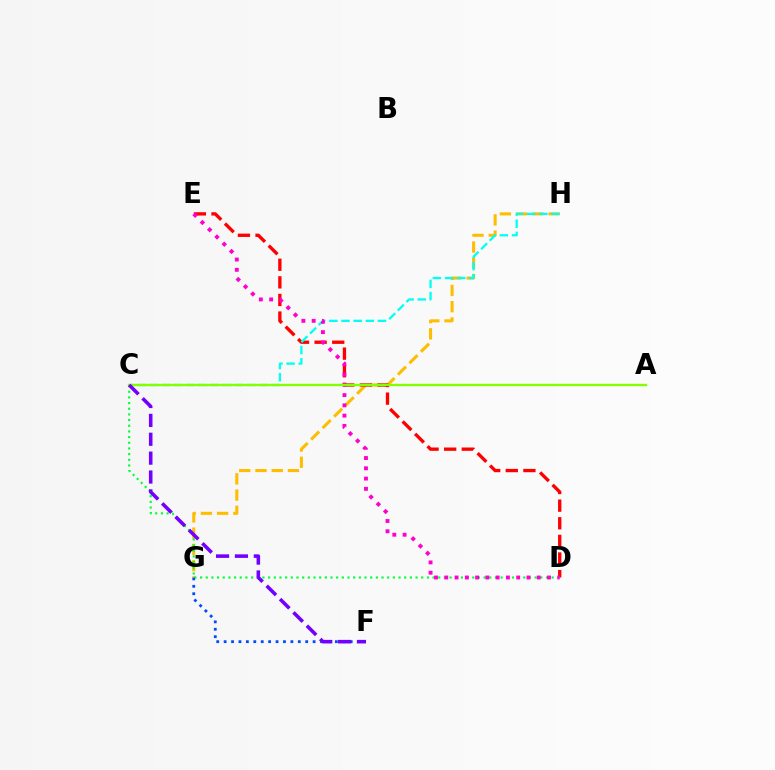{('G', 'H'): [{'color': '#ffbd00', 'line_style': 'dashed', 'thickness': 2.2}], ('D', 'E'): [{'color': '#ff0000', 'line_style': 'dashed', 'thickness': 2.39}, {'color': '#ff00cf', 'line_style': 'dotted', 'thickness': 2.79}], ('C', 'D'): [{'color': '#00ff39', 'line_style': 'dotted', 'thickness': 1.54}], ('C', 'H'): [{'color': '#00fff6', 'line_style': 'dashed', 'thickness': 1.65}], ('A', 'C'): [{'color': '#84ff00', 'line_style': 'solid', 'thickness': 1.7}], ('F', 'G'): [{'color': '#004bff', 'line_style': 'dotted', 'thickness': 2.01}], ('C', 'F'): [{'color': '#7200ff', 'line_style': 'dashed', 'thickness': 2.56}]}